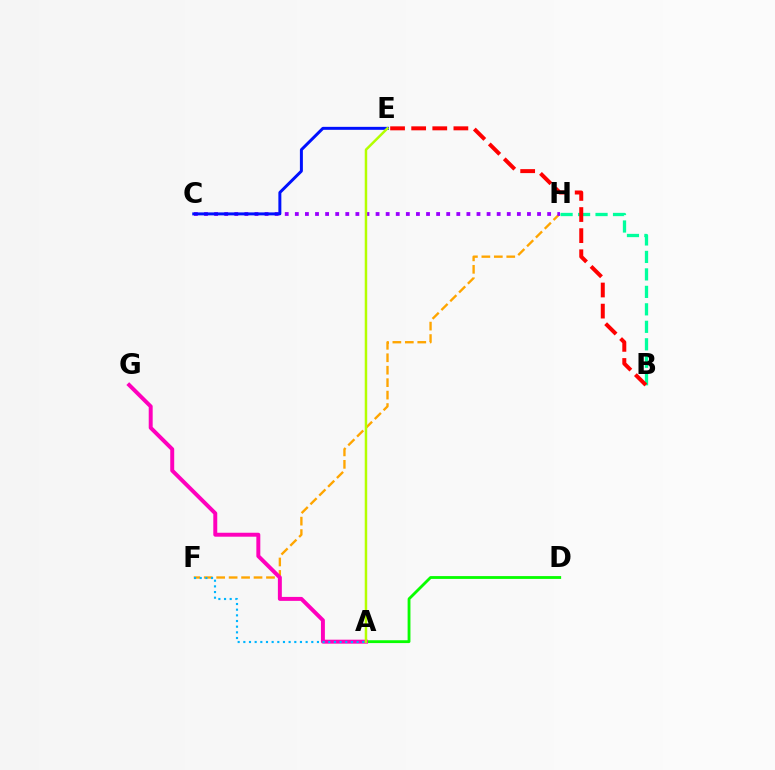{('A', 'D'): [{'color': '#08ff00', 'line_style': 'solid', 'thickness': 2.04}], ('F', 'H'): [{'color': '#ffa500', 'line_style': 'dashed', 'thickness': 1.69}], ('B', 'H'): [{'color': '#00ff9d', 'line_style': 'dashed', 'thickness': 2.37}], ('C', 'H'): [{'color': '#9b00ff', 'line_style': 'dotted', 'thickness': 2.74}], ('C', 'E'): [{'color': '#0010ff', 'line_style': 'solid', 'thickness': 2.14}], ('A', 'G'): [{'color': '#ff00bd', 'line_style': 'solid', 'thickness': 2.85}], ('A', 'F'): [{'color': '#00b5ff', 'line_style': 'dotted', 'thickness': 1.54}], ('A', 'E'): [{'color': '#b3ff00', 'line_style': 'solid', 'thickness': 1.79}], ('B', 'E'): [{'color': '#ff0000', 'line_style': 'dashed', 'thickness': 2.87}]}